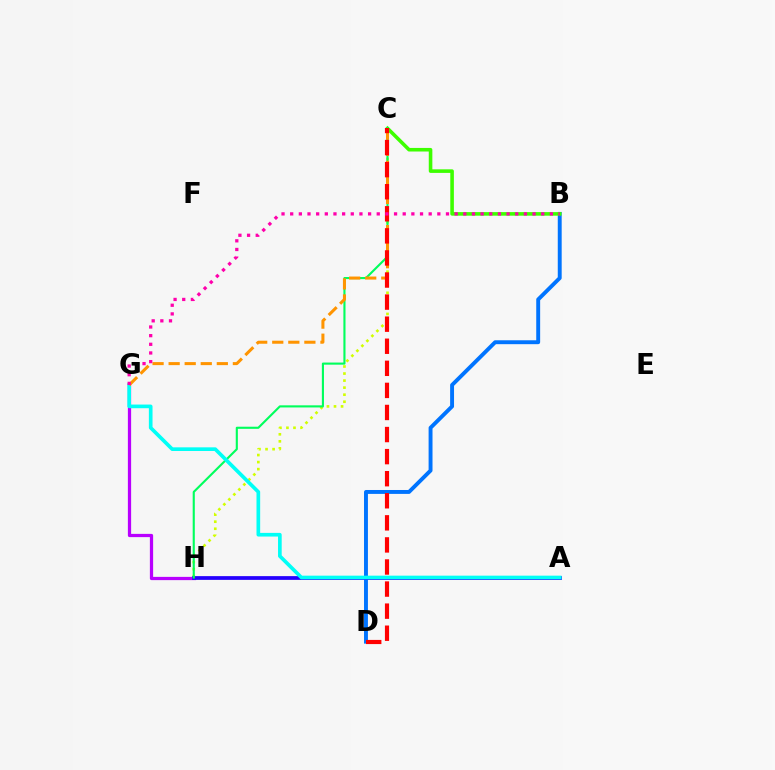{('C', 'H'): [{'color': '#d1ff00', 'line_style': 'dotted', 'thickness': 1.91}, {'color': '#00ff5c', 'line_style': 'solid', 'thickness': 1.53}], ('G', 'H'): [{'color': '#b900ff', 'line_style': 'solid', 'thickness': 2.34}], ('B', 'D'): [{'color': '#0074ff', 'line_style': 'solid', 'thickness': 2.81}], ('A', 'H'): [{'color': '#2500ff', 'line_style': 'solid', 'thickness': 2.69}], ('B', 'C'): [{'color': '#3dff00', 'line_style': 'solid', 'thickness': 2.58}], ('A', 'G'): [{'color': '#00fff6', 'line_style': 'solid', 'thickness': 2.64}], ('C', 'G'): [{'color': '#ff9400', 'line_style': 'dashed', 'thickness': 2.18}], ('C', 'D'): [{'color': '#ff0000', 'line_style': 'dashed', 'thickness': 3.0}], ('B', 'G'): [{'color': '#ff00ac', 'line_style': 'dotted', 'thickness': 2.35}]}